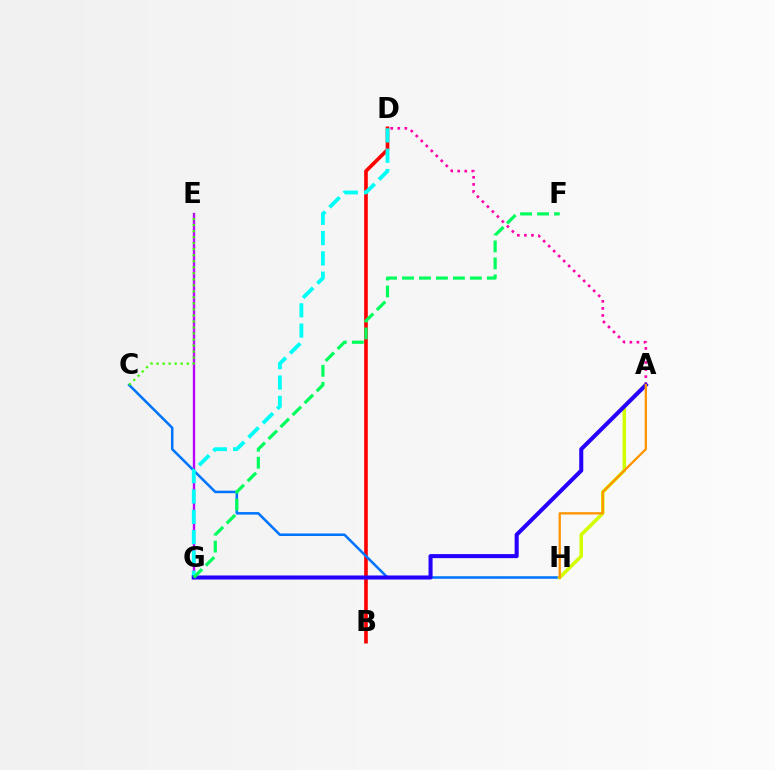{('B', 'D'): [{'color': '#ff0000', 'line_style': 'solid', 'thickness': 2.62}], ('A', 'D'): [{'color': '#ff00ac', 'line_style': 'dotted', 'thickness': 1.92}], ('E', 'G'): [{'color': '#b900ff', 'line_style': 'solid', 'thickness': 1.71}], ('C', 'H'): [{'color': '#0074ff', 'line_style': 'solid', 'thickness': 1.83}], ('A', 'H'): [{'color': '#d1ff00', 'line_style': 'solid', 'thickness': 2.52}, {'color': '#ff9400', 'line_style': 'solid', 'thickness': 1.66}], ('D', 'G'): [{'color': '#00fff6', 'line_style': 'dashed', 'thickness': 2.76}], ('A', 'G'): [{'color': '#2500ff', 'line_style': 'solid', 'thickness': 2.92}], ('C', 'E'): [{'color': '#3dff00', 'line_style': 'dotted', 'thickness': 1.64}], ('F', 'G'): [{'color': '#00ff5c', 'line_style': 'dashed', 'thickness': 2.3}]}